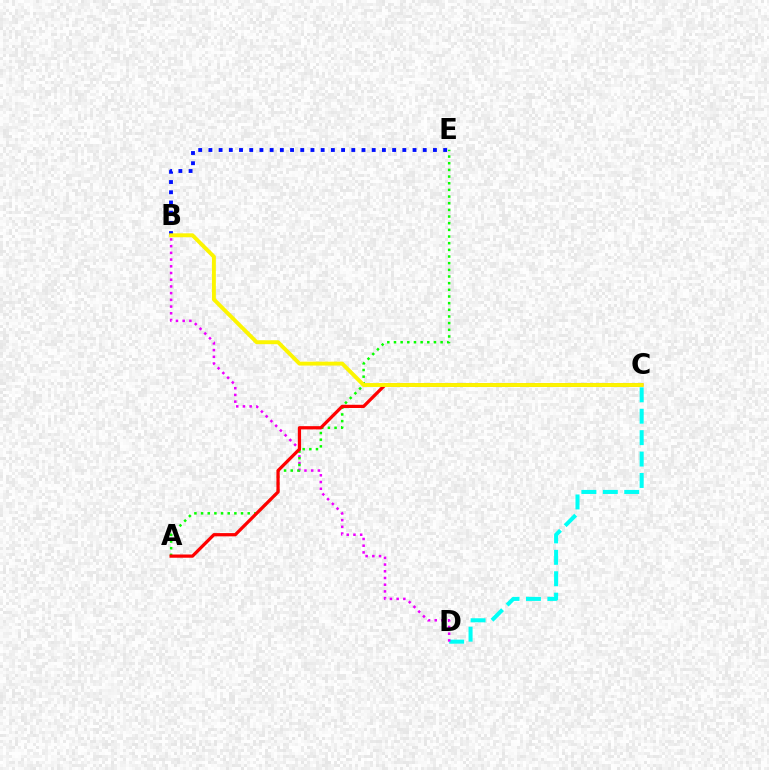{('C', 'D'): [{'color': '#00fff6', 'line_style': 'dashed', 'thickness': 2.91}], ('B', 'D'): [{'color': '#ee00ff', 'line_style': 'dotted', 'thickness': 1.82}], ('A', 'E'): [{'color': '#08ff00', 'line_style': 'dotted', 'thickness': 1.81}], ('A', 'C'): [{'color': '#ff0000', 'line_style': 'solid', 'thickness': 2.33}], ('B', 'E'): [{'color': '#0010ff', 'line_style': 'dotted', 'thickness': 2.77}], ('B', 'C'): [{'color': '#fcf500', 'line_style': 'solid', 'thickness': 2.81}]}